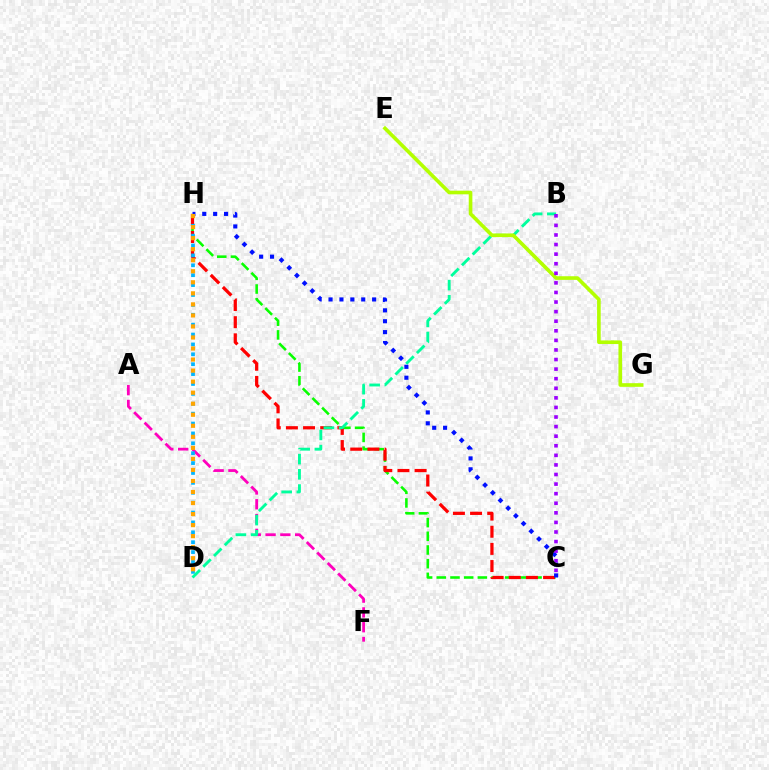{('A', 'F'): [{'color': '#ff00bd', 'line_style': 'dashed', 'thickness': 2.01}], ('C', 'H'): [{'color': '#08ff00', 'line_style': 'dashed', 'thickness': 1.86}, {'color': '#ff0000', 'line_style': 'dashed', 'thickness': 2.33}, {'color': '#0010ff', 'line_style': 'dotted', 'thickness': 2.96}], ('D', 'H'): [{'color': '#00b5ff', 'line_style': 'dotted', 'thickness': 2.69}, {'color': '#ffa500', 'line_style': 'dotted', 'thickness': 3.0}], ('B', 'D'): [{'color': '#00ff9d', 'line_style': 'dashed', 'thickness': 2.07}], ('E', 'G'): [{'color': '#b3ff00', 'line_style': 'solid', 'thickness': 2.62}], ('B', 'C'): [{'color': '#9b00ff', 'line_style': 'dotted', 'thickness': 2.6}]}